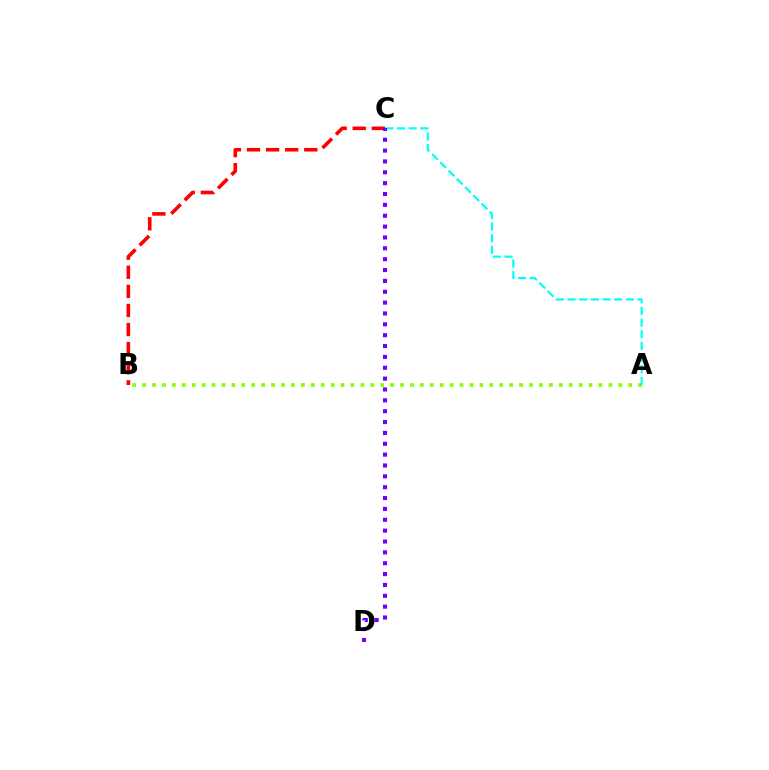{('A', 'B'): [{'color': '#84ff00', 'line_style': 'dotted', 'thickness': 2.7}], ('B', 'C'): [{'color': '#ff0000', 'line_style': 'dashed', 'thickness': 2.59}], ('A', 'C'): [{'color': '#00fff6', 'line_style': 'dashed', 'thickness': 1.58}], ('C', 'D'): [{'color': '#7200ff', 'line_style': 'dotted', 'thickness': 2.95}]}